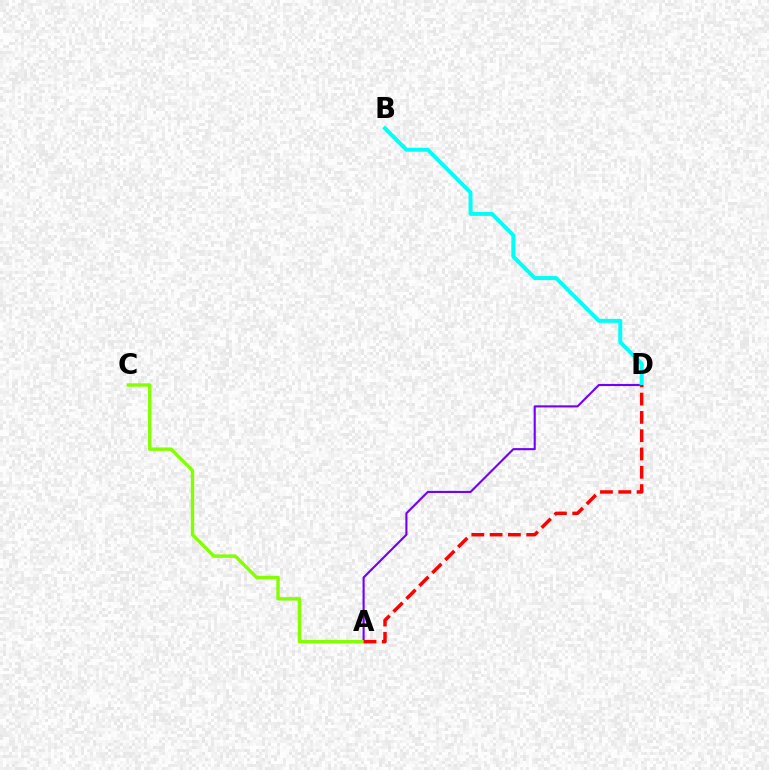{('A', 'D'): [{'color': '#7200ff', 'line_style': 'solid', 'thickness': 1.52}, {'color': '#ff0000', 'line_style': 'dashed', 'thickness': 2.49}], ('B', 'D'): [{'color': '#00fff6', 'line_style': 'solid', 'thickness': 2.88}], ('A', 'C'): [{'color': '#84ff00', 'line_style': 'solid', 'thickness': 2.45}]}